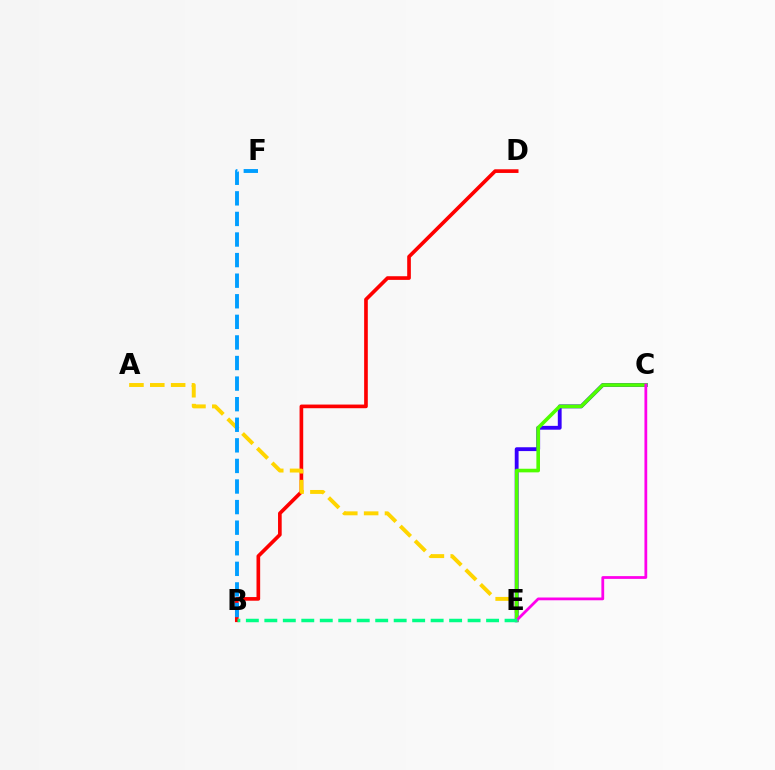{('B', 'D'): [{'color': '#ff0000', 'line_style': 'solid', 'thickness': 2.64}], ('A', 'E'): [{'color': '#ffd500', 'line_style': 'dashed', 'thickness': 2.83}], ('C', 'E'): [{'color': '#3700ff', 'line_style': 'solid', 'thickness': 2.75}, {'color': '#4fff00', 'line_style': 'solid', 'thickness': 2.6}, {'color': '#ff00ed', 'line_style': 'solid', 'thickness': 2.0}], ('B', 'F'): [{'color': '#009eff', 'line_style': 'dashed', 'thickness': 2.8}], ('B', 'E'): [{'color': '#00ff86', 'line_style': 'dashed', 'thickness': 2.51}]}